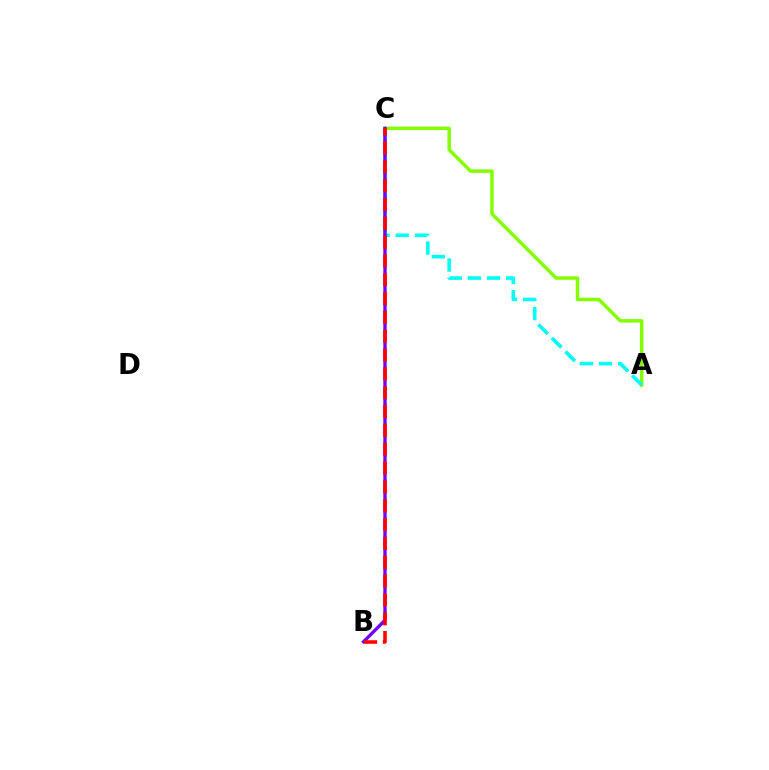{('A', 'C'): [{'color': '#84ff00', 'line_style': 'solid', 'thickness': 2.49}, {'color': '#00fff6', 'line_style': 'dashed', 'thickness': 2.6}], ('B', 'C'): [{'color': '#7200ff', 'line_style': 'solid', 'thickness': 2.41}, {'color': '#ff0000', 'line_style': 'dashed', 'thickness': 2.56}]}